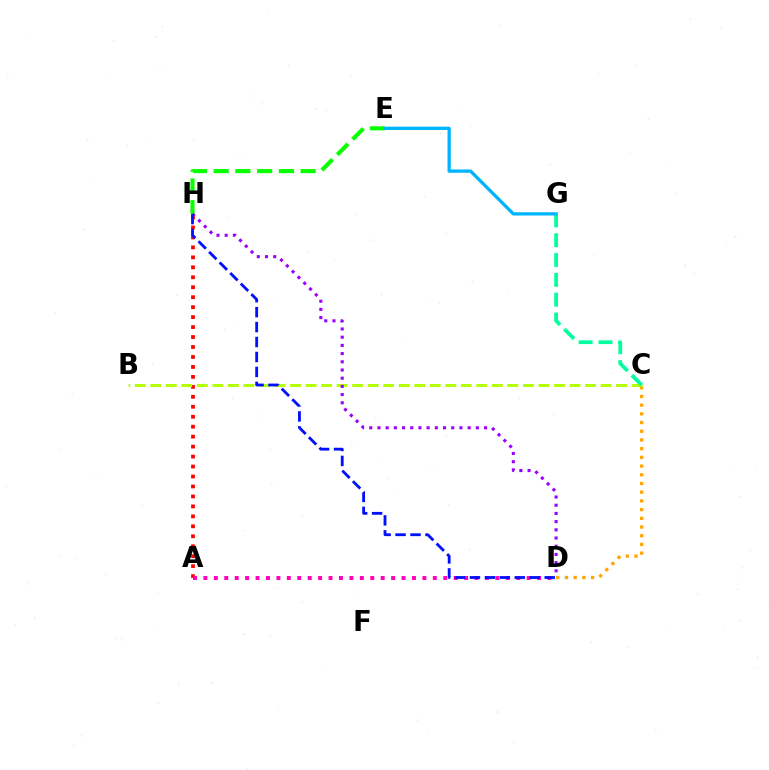{('A', 'H'): [{'color': '#ff0000', 'line_style': 'dotted', 'thickness': 2.71}], ('C', 'D'): [{'color': '#ffa500', 'line_style': 'dotted', 'thickness': 2.37}], ('B', 'C'): [{'color': '#b3ff00', 'line_style': 'dashed', 'thickness': 2.11}], ('E', 'H'): [{'color': '#08ff00', 'line_style': 'dashed', 'thickness': 2.95}], ('C', 'G'): [{'color': '#00ff9d', 'line_style': 'dashed', 'thickness': 2.7}], ('A', 'D'): [{'color': '#ff00bd', 'line_style': 'dotted', 'thickness': 2.83}], ('D', 'H'): [{'color': '#9b00ff', 'line_style': 'dotted', 'thickness': 2.23}, {'color': '#0010ff', 'line_style': 'dashed', 'thickness': 2.03}], ('E', 'G'): [{'color': '#00b5ff', 'line_style': 'solid', 'thickness': 2.37}]}